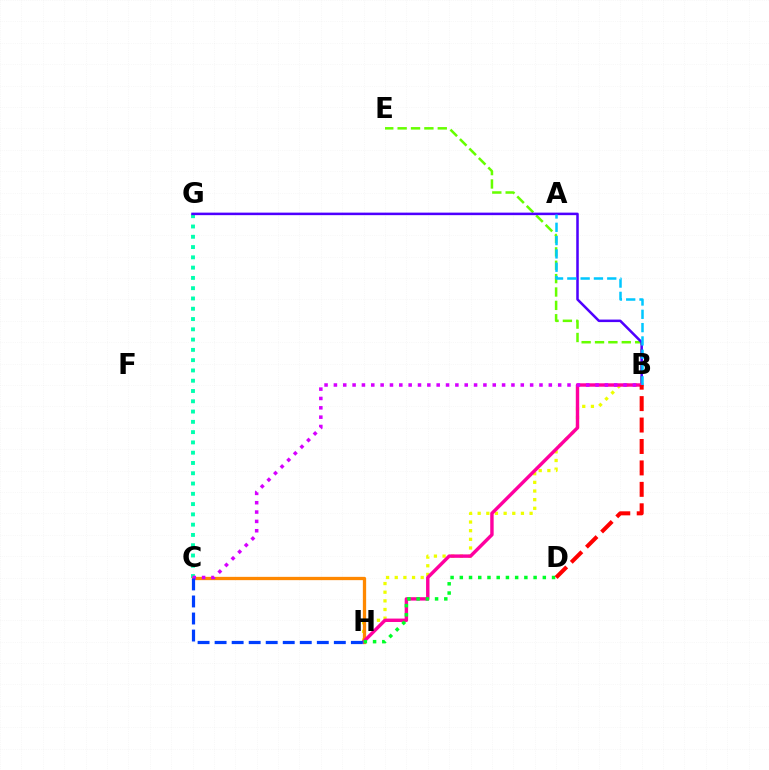{('B', 'H'): [{'color': '#eeff00', 'line_style': 'dotted', 'thickness': 2.35}, {'color': '#ff00a0', 'line_style': 'solid', 'thickness': 2.46}], ('C', 'G'): [{'color': '#00ffaf', 'line_style': 'dotted', 'thickness': 2.79}], ('B', 'E'): [{'color': '#66ff00', 'line_style': 'dashed', 'thickness': 1.82}], ('C', 'H'): [{'color': '#ff8800', 'line_style': 'solid', 'thickness': 2.37}, {'color': '#003fff', 'line_style': 'dashed', 'thickness': 2.31}], ('B', 'G'): [{'color': '#4f00ff', 'line_style': 'solid', 'thickness': 1.82}], ('A', 'B'): [{'color': '#00c7ff', 'line_style': 'dashed', 'thickness': 1.81}], ('D', 'H'): [{'color': '#00ff27', 'line_style': 'dotted', 'thickness': 2.51}], ('B', 'C'): [{'color': '#d600ff', 'line_style': 'dotted', 'thickness': 2.54}], ('B', 'D'): [{'color': '#ff0000', 'line_style': 'dashed', 'thickness': 2.91}]}